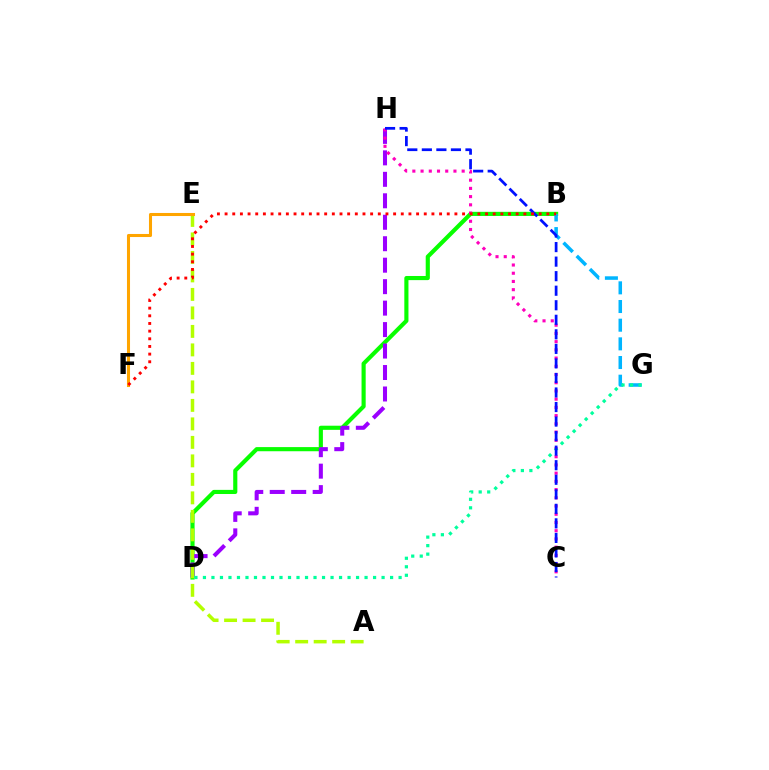{('B', 'D'): [{'color': '#08ff00', 'line_style': 'solid', 'thickness': 2.98}], ('D', 'H'): [{'color': '#9b00ff', 'line_style': 'dashed', 'thickness': 2.92}], ('B', 'G'): [{'color': '#00b5ff', 'line_style': 'dashed', 'thickness': 2.54}], ('C', 'H'): [{'color': '#ff00bd', 'line_style': 'dotted', 'thickness': 2.23}, {'color': '#0010ff', 'line_style': 'dashed', 'thickness': 1.98}], ('A', 'E'): [{'color': '#b3ff00', 'line_style': 'dashed', 'thickness': 2.51}], ('D', 'G'): [{'color': '#00ff9d', 'line_style': 'dotted', 'thickness': 2.31}], ('E', 'F'): [{'color': '#ffa500', 'line_style': 'solid', 'thickness': 2.2}], ('B', 'F'): [{'color': '#ff0000', 'line_style': 'dotted', 'thickness': 2.08}]}